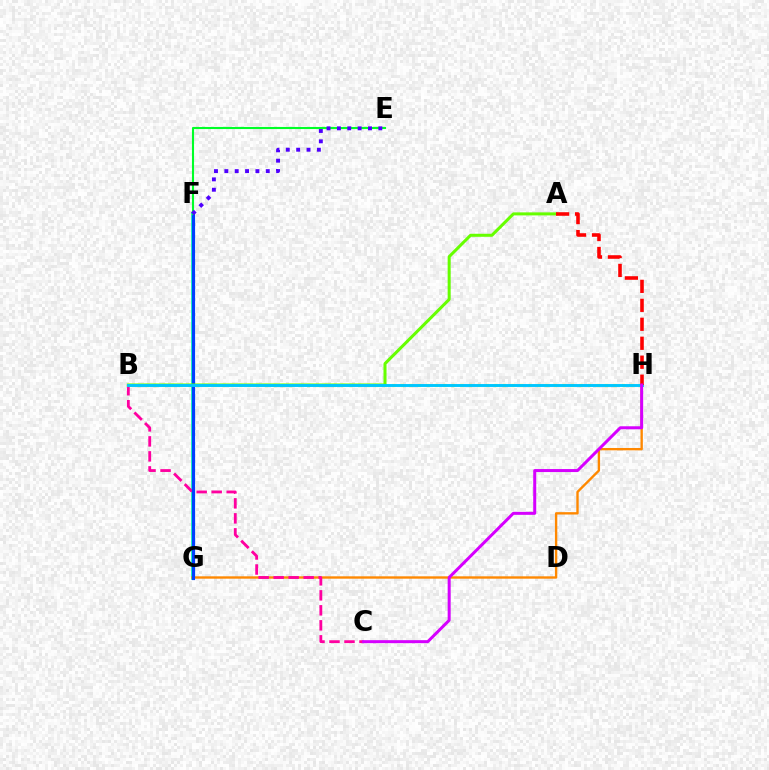{('F', 'G'): [{'color': '#00ffaf', 'line_style': 'solid', 'thickness': 2.65}, {'color': '#003fff', 'line_style': 'solid', 'thickness': 2.29}], ('G', 'H'): [{'color': '#ff8800', 'line_style': 'solid', 'thickness': 1.7}], ('B', 'H'): [{'color': '#eeff00', 'line_style': 'dotted', 'thickness': 2.31}, {'color': '#00c7ff', 'line_style': 'solid', 'thickness': 2.1}], ('B', 'C'): [{'color': '#ff00a0', 'line_style': 'dashed', 'thickness': 2.04}], ('A', 'B'): [{'color': '#66ff00', 'line_style': 'solid', 'thickness': 2.18}], ('A', 'H'): [{'color': '#ff0000', 'line_style': 'dashed', 'thickness': 2.58}], ('C', 'H'): [{'color': '#d600ff', 'line_style': 'solid', 'thickness': 2.16}], ('E', 'F'): [{'color': '#00ff27', 'line_style': 'solid', 'thickness': 1.51}, {'color': '#4f00ff', 'line_style': 'dotted', 'thickness': 2.81}]}